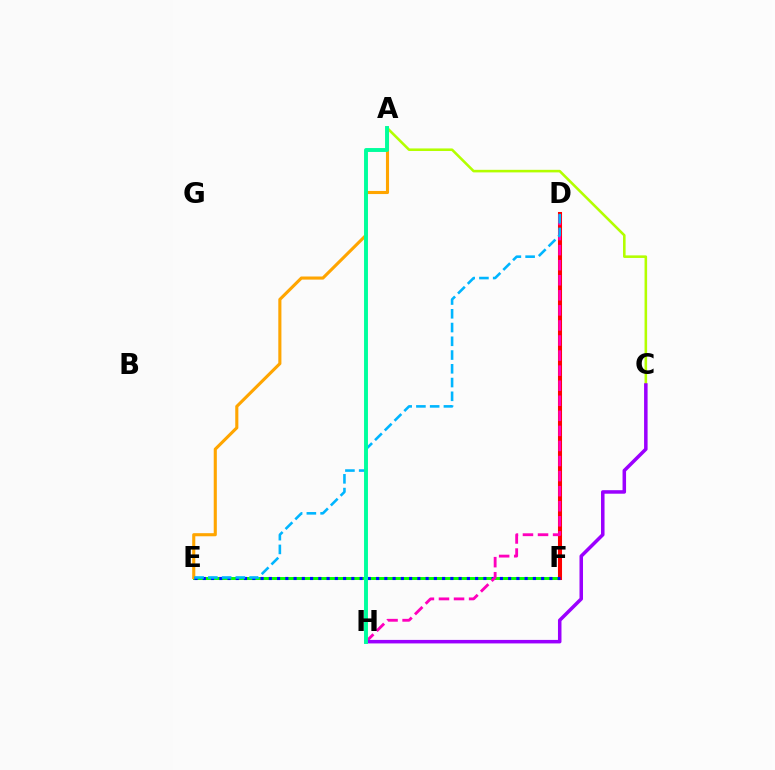{('E', 'F'): [{'color': '#08ff00', 'line_style': 'solid', 'thickness': 2.13}, {'color': '#0010ff', 'line_style': 'dotted', 'thickness': 2.24}], ('D', 'F'): [{'color': '#ff0000', 'line_style': 'solid', 'thickness': 2.92}], ('A', 'C'): [{'color': '#b3ff00', 'line_style': 'solid', 'thickness': 1.85}], ('A', 'E'): [{'color': '#ffa500', 'line_style': 'solid', 'thickness': 2.24}], ('D', 'H'): [{'color': '#ff00bd', 'line_style': 'dashed', 'thickness': 2.05}], ('D', 'E'): [{'color': '#00b5ff', 'line_style': 'dashed', 'thickness': 1.87}], ('C', 'H'): [{'color': '#9b00ff', 'line_style': 'solid', 'thickness': 2.53}], ('A', 'H'): [{'color': '#00ff9d', 'line_style': 'solid', 'thickness': 2.81}]}